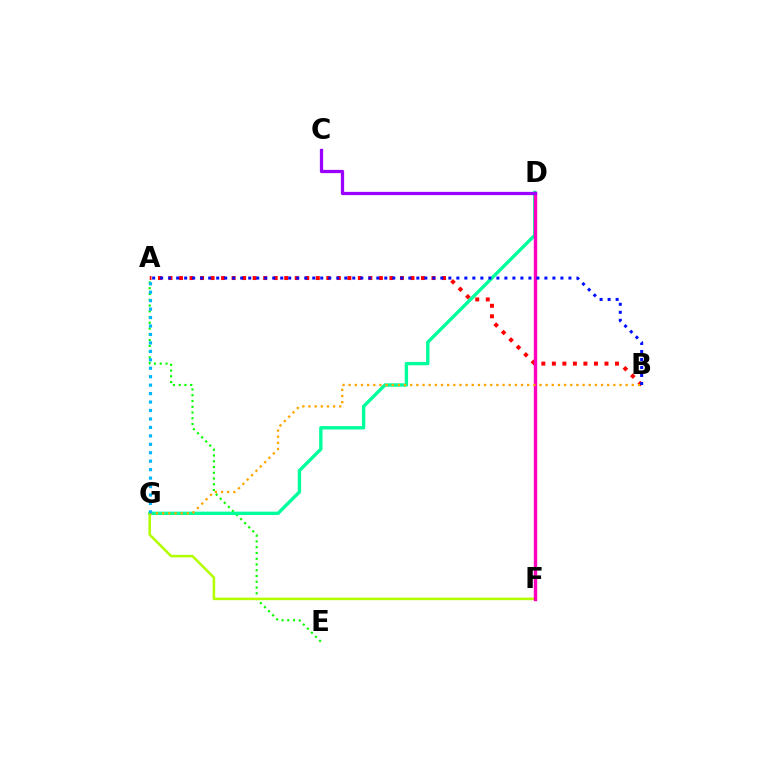{('A', 'B'): [{'color': '#ff0000', 'line_style': 'dotted', 'thickness': 2.86}, {'color': '#0010ff', 'line_style': 'dotted', 'thickness': 2.18}], ('A', 'E'): [{'color': '#08ff00', 'line_style': 'dotted', 'thickness': 1.56}], ('D', 'G'): [{'color': '#00ff9d', 'line_style': 'solid', 'thickness': 2.44}], ('F', 'G'): [{'color': '#b3ff00', 'line_style': 'solid', 'thickness': 1.83}], ('D', 'F'): [{'color': '#ff00bd', 'line_style': 'solid', 'thickness': 2.44}], ('B', 'G'): [{'color': '#ffa500', 'line_style': 'dotted', 'thickness': 1.67}], ('C', 'D'): [{'color': '#9b00ff', 'line_style': 'solid', 'thickness': 2.34}], ('A', 'G'): [{'color': '#00b5ff', 'line_style': 'dotted', 'thickness': 2.3}]}